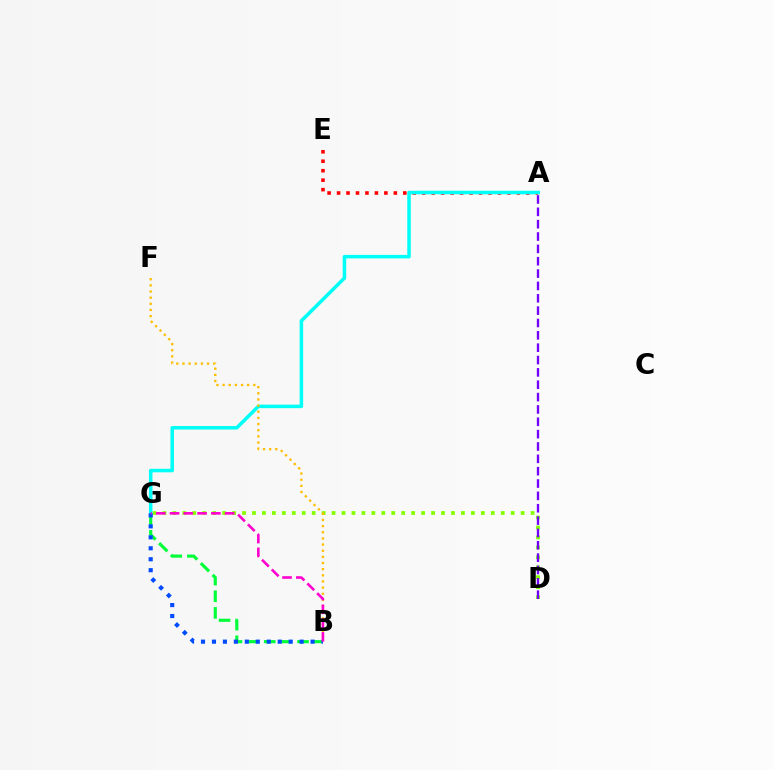{('D', 'G'): [{'color': '#84ff00', 'line_style': 'dotted', 'thickness': 2.7}], ('B', 'G'): [{'color': '#00ff39', 'line_style': 'dashed', 'thickness': 2.26}, {'color': '#004bff', 'line_style': 'dotted', 'thickness': 2.98}, {'color': '#ff00cf', 'line_style': 'dashed', 'thickness': 1.87}], ('A', 'E'): [{'color': '#ff0000', 'line_style': 'dotted', 'thickness': 2.57}], ('A', 'G'): [{'color': '#00fff6', 'line_style': 'solid', 'thickness': 2.53}], ('B', 'F'): [{'color': '#ffbd00', 'line_style': 'dotted', 'thickness': 1.67}], ('A', 'D'): [{'color': '#7200ff', 'line_style': 'dashed', 'thickness': 1.68}]}